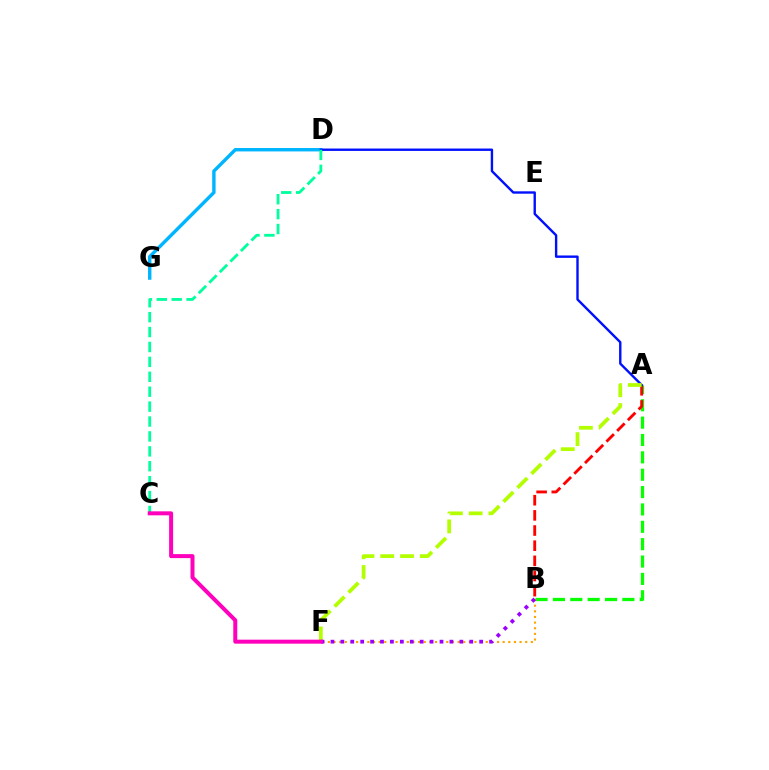{('D', 'G'): [{'color': '#00b5ff', 'line_style': 'solid', 'thickness': 2.45}], ('A', 'B'): [{'color': '#08ff00', 'line_style': 'dashed', 'thickness': 2.36}, {'color': '#ff0000', 'line_style': 'dashed', 'thickness': 2.06}], ('A', 'D'): [{'color': '#0010ff', 'line_style': 'solid', 'thickness': 1.72}], ('A', 'F'): [{'color': '#b3ff00', 'line_style': 'dashed', 'thickness': 2.69}], ('C', 'D'): [{'color': '#00ff9d', 'line_style': 'dashed', 'thickness': 2.03}], ('B', 'F'): [{'color': '#ffa500', 'line_style': 'dotted', 'thickness': 1.53}, {'color': '#9b00ff', 'line_style': 'dotted', 'thickness': 2.69}], ('C', 'F'): [{'color': '#ff00bd', 'line_style': 'solid', 'thickness': 2.88}]}